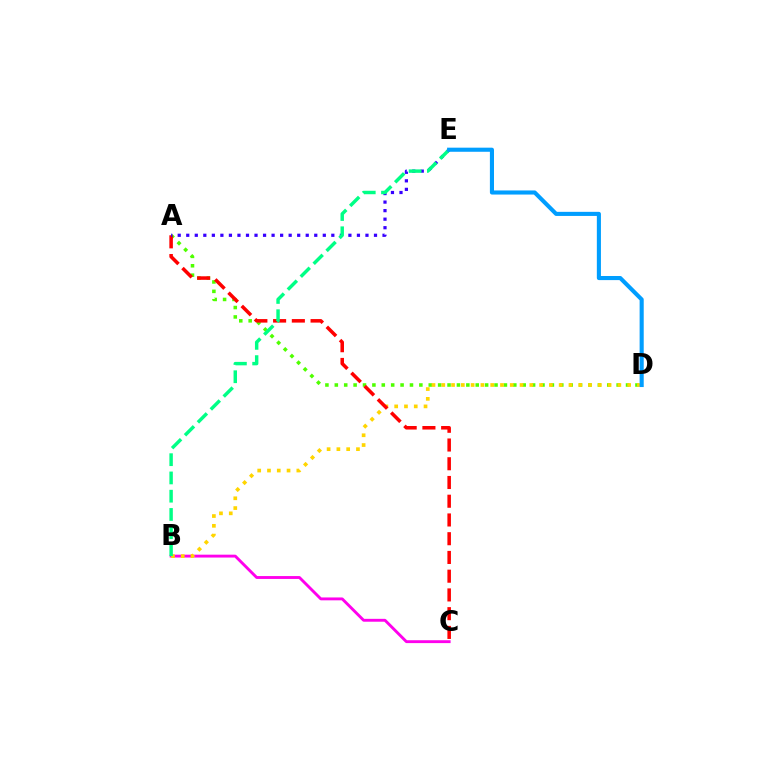{('B', 'C'): [{'color': '#ff00ed', 'line_style': 'solid', 'thickness': 2.07}], ('A', 'D'): [{'color': '#4fff00', 'line_style': 'dotted', 'thickness': 2.55}], ('B', 'D'): [{'color': '#ffd500', 'line_style': 'dotted', 'thickness': 2.66}], ('A', 'C'): [{'color': '#ff0000', 'line_style': 'dashed', 'thickness': 2.55}], ('A', 'E'): [{'color': '#3700ff', 'line_style': 'dotted', 'thickness': 2.32}], ('B', 'E'): [{'color': '#00ff86', 'line_style': 'dashed', 'thickness': 2.48}], ('D', 'E'): [{'color': '#009eff', 'line_style': 'solid', 'thickness': 2.95}]}